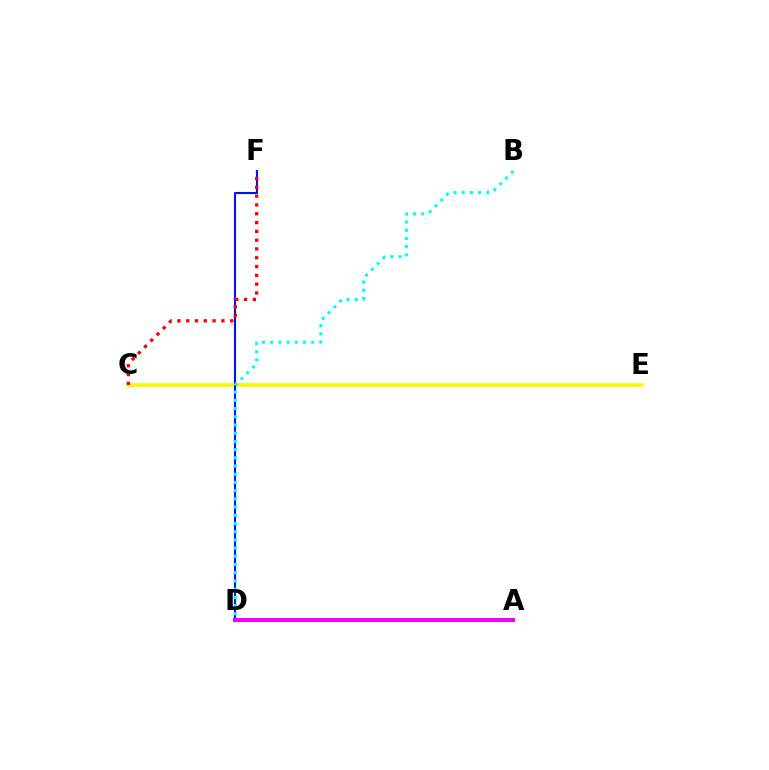{('C', 'E'): [{'color': '#fcf500', 'line_style': 'solid', 'thickness': 2.62}], ('D', 'F'): [{'color': '#0010ff', 'line_style': 'solid', 'thickness': 1.5}], ('C', 'F'): [{'color': '#ff0000', 'line_style': 'dotted', 'thickness': 2.39}], ('A', 'D'): [{'color': '#08ff00', 'line_style': 'dotted', 'thickness': 2.68}, {'color': '#ee00ff', 'line_style': 'solid', 'thickness': 2.88}], ('B', 'D'): [{'color': '#00fff6', 'line_style': 'dotted', 'thickness': 2.23}]}